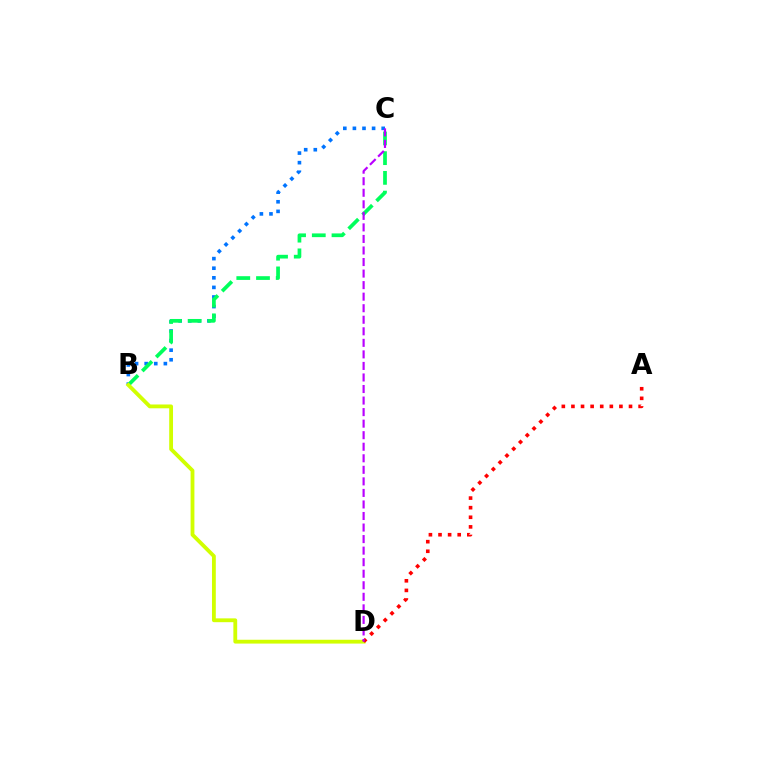{('B', 'C'): [{'color': '#0074ff', 'line_style': 'dotted', 'thickness': 2.61}, {'color': '#00ff5c', 'line_style': 'dashed', 'thickness': 2.68}], ('B', 'D'): [{'color': '#d1ff00', 'line_style': 'solid', 'thickness': 2.75}], ('A', 'D'): [{'color': '#ff0000', 'line_style': 'dotted', 'thickness': 2.61}], ('C', 'D'): [{'color': '#b900ff', 'line_style': 'dashed', 'thickness': 1.57}]}